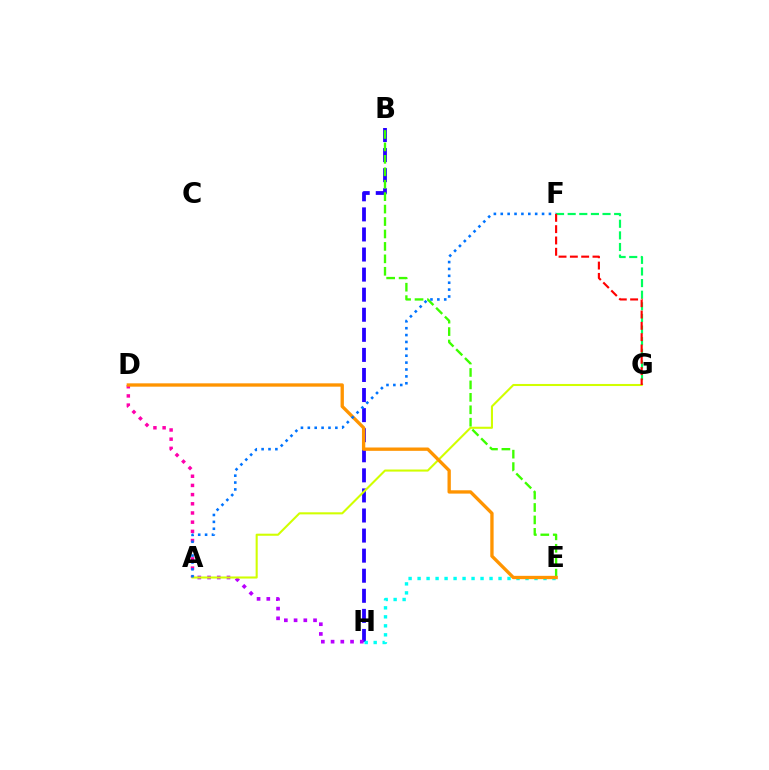{('A', 'D'): [{'color': '#ff00ac', 'line_style': 'dotted', 'thickness': 2.5}], ('F', 'G'): [{'color': '#00ff5c', 'line_style': 'dashed', 'thickness': 1.58}, {'color': '#ff0000', 'line_style': 'dashed', 'thickness': 1.54}], ('B', 'H'): [{'color': '#2500ff', 'line_style': 'dashed', 'thickness': 2.73}], ('E', 'H'): [{'color': '#00fff6', 'line_style': 'dotted', 'thickness': 2.44}], ('A', 'H'): [{'color': '#b900ff', 'line_style': 'dotted', 'thickness': 2.64}], ('A', 'G'): [{'color': '#d1ff00', 'line_style': 'solid', 'thickness': 1.5}], ('B', 'E'): [{'color': '#3dff00', 'line_style': 'dashed', 'thickness': 1.69}], ('D', 'E'): [{'color': '#ff9400', 'line_style': 'solid', 'thickness': 2.4}], ('A', 'F'): [{'color': '#0074ff', 'line_style': 'dotted', 'thickness': 1.87}]}